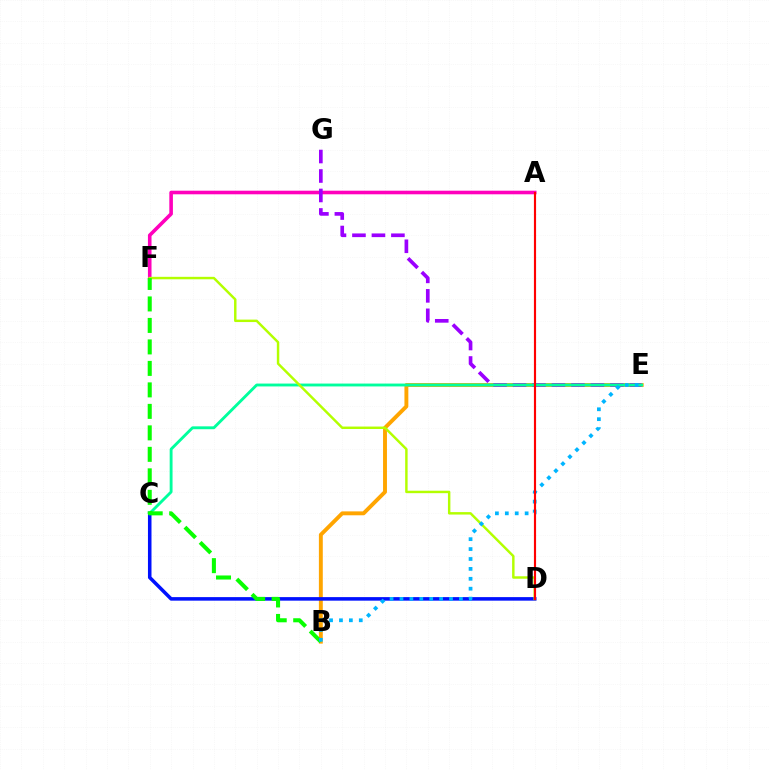{('B', 'E'): [{'color': '#ffa500', 'line_style': 'solid', 'thickness': 2.81}, {'color': '#00b5ff', 'line_style': 'dotted', 'thickness': 2.69}], ('A', 'F'): [{'color': '#ff00bd', 'line_style': 'solid', 'thickness': 2.59}], ('C', 'D'): [{'color': '#0010ff', 'line_style': 'solid', 'thickness': 2.55}], ('E', 'G'): [{'color': '#9b00ff', 'line_style': 'dashed', 'thickness': 2.65}], ('C', 'E'): [{'color': '#00ff9d', 'line_style': 'solid', 'thickness': 2.06}], ('D', 'F'): [{'color': '#b3ff00', 'line_style': 'solid', 'thickness': 1.76}], ('B', 'F'): [{'color': '#08ff00', 'line_style': 'dashed', 'thickness': 2.92}], ('A', 'D'): [{'color': '#ff0000', 'line_style': 'solid', 'thickness': 1.55}]}